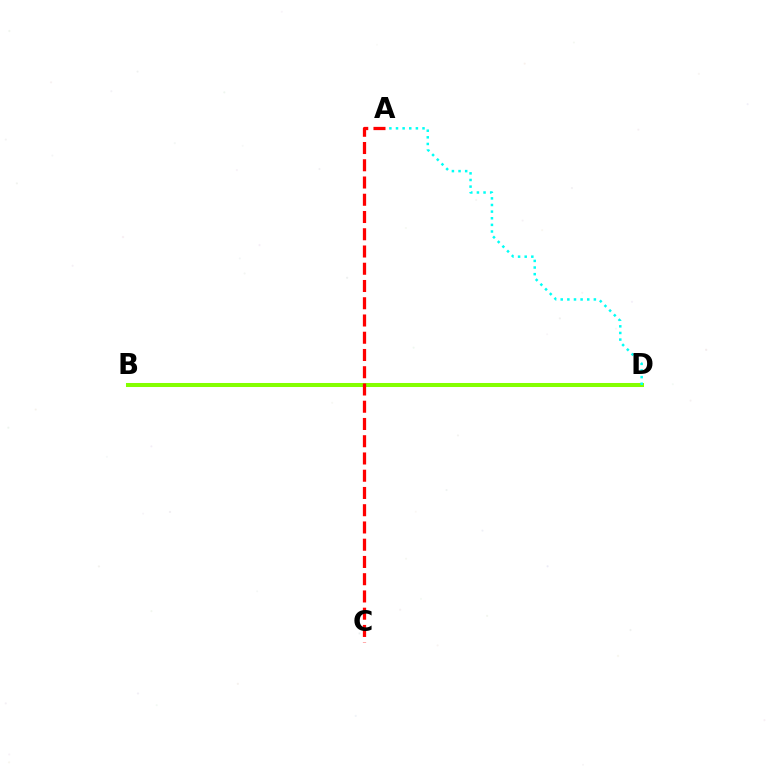{('B', 'D'): [{'color': '#7200ff', 'line_style': 'dashed', 'thickness': 1.68}, {'color': '#84ff00', 'line_style': 'solid', 'thickness': 2.9}], ('A', 'D'): [{'color': '#00fff6', 'line_style': 'dotted', 'thickness': 1.8}], ('A', 'C'): [{'color': '#ff0000', 'line_style': 'dashed', 'thickness': 2.34}]}